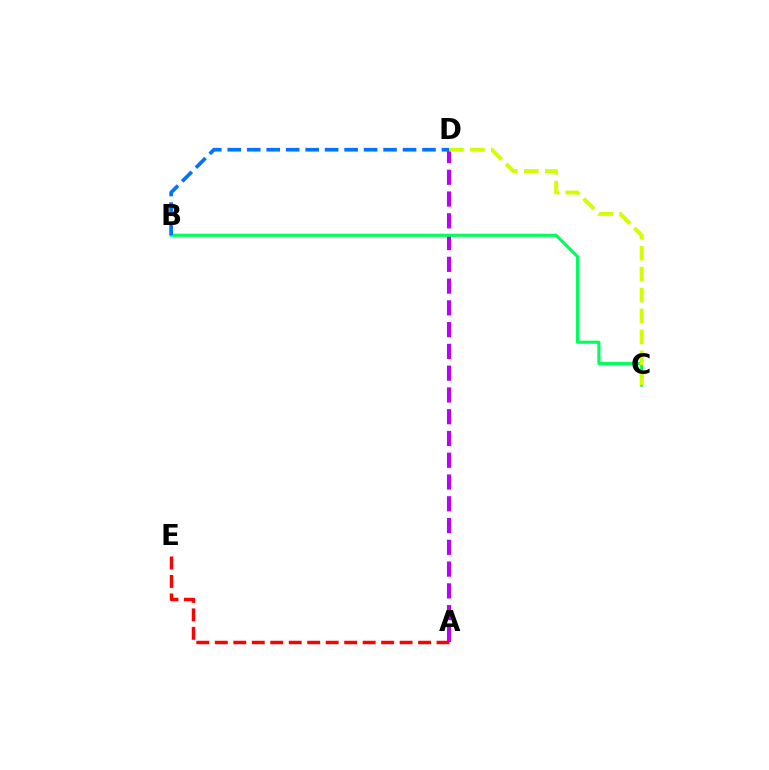{('A', 'D'): [{'color': '#b900ff', 'line_style': 'dashed', 'thickness': 2.96}], ('A', 'E'): [{'color': '#ff0000', 'line_style': 'dashed', 'thickness': 2.51}], ('B', 'C'): [{'color': '#00ff5c', 'line_style': 'solid', 'thickness': 2.26}], ('B', 'D'): [{'color': '#0074ff', 'line_style': 'dashed', 'thickness': 2.65}], ('C', 'D'): [{'color': '#d1ff00', 'line_style': 'dashed', 'thickness': 2.84}]}